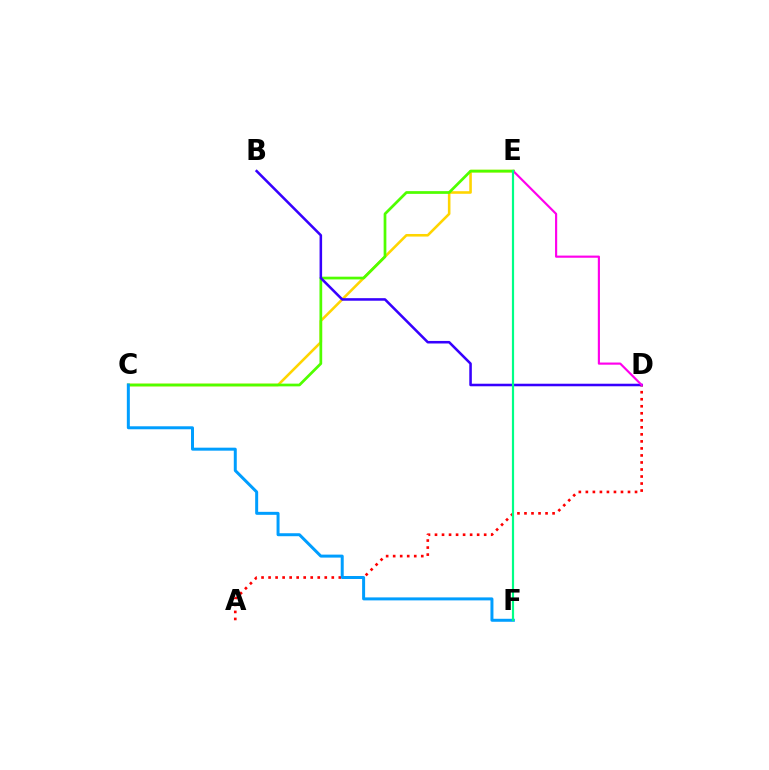{('A', 'D'): [{'color': '#ff0000', 'line_style': 'dotted', 'thickness': 1.91}], ('C', 'E'): [{'color': '#ffd500', 'line_style': 'solid', 'thickness': 1.86}, {'color': '#4fff00', 'line_style': 'solid', 'thickness': 1.96}], ('B', 'D'): [{'color': '#3700ff', 'line_style': 'solid', 'thickness': 1.84}], ('C', 'F'): [{'color': '#009eff', 'line_style': 'solid', 'thickness': 2.15}], ('D', 'E'): [{'color': '#ff00ed', 'line_style': 'solid', 'thickness': 1.55}], ('E', 'F'): [{'color': '#00ff86', 'line_style': 'solid', 'thickness': 1.58}]}